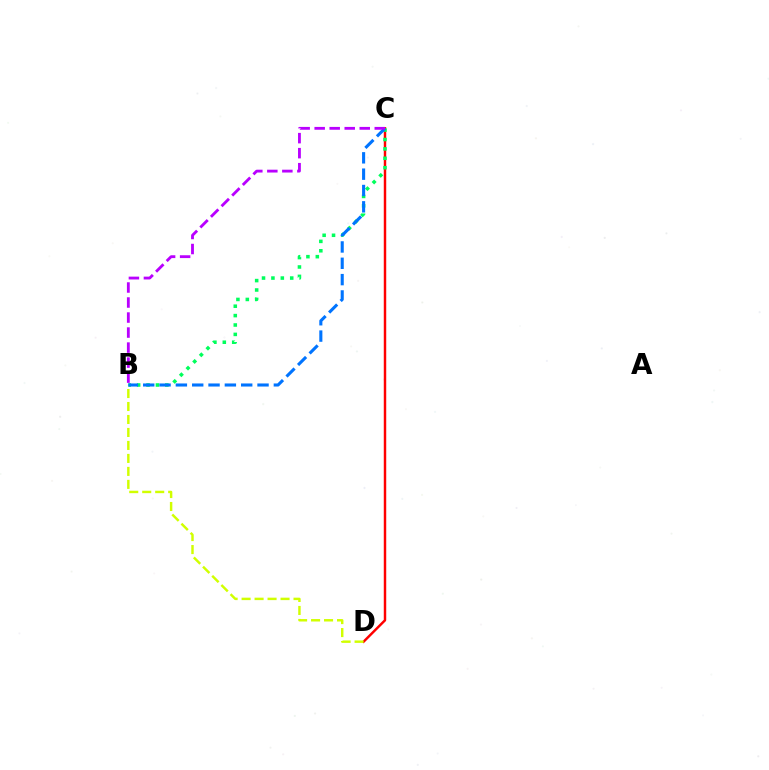{('C', 'D'): [{'color': '#ff0000', 'line_style': 'solid', 'thickness': 1.76}], ('B', 'C'): [{'color': '#00ff5c', 'line_style': 'dotted', 'thickness': 2.55}, {'color': '#0074ff', 'line_style': 'dashed', 'thickness': 2.22}, {'color': '#b900ff', 'line_style': 'dashed', 'thickness': 2.04}], ('B', 'D'): [{'color': '#d1ff00', 'line_style': 'dashed', 'thickness': 1.76}]}